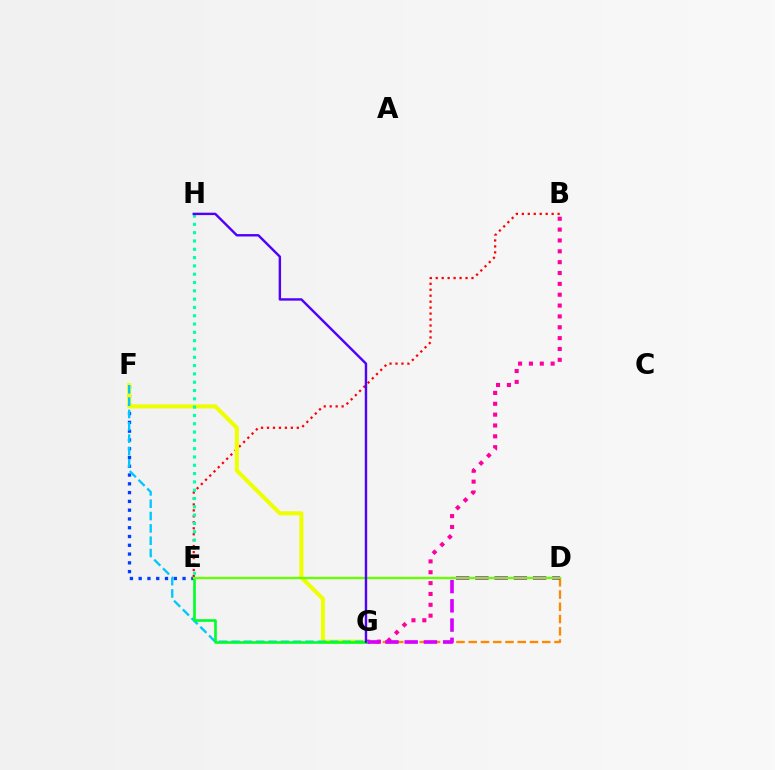{('E', 'F'): [{'color': '#003fff', 'line_style': 'dotted', 'thickness': 2.39}], ('B', 'E'): [{'color': '#ff0000', 'line_style': 'dotted', 'thickness': 1.62}], ('F', 'G'): [{'color': '#eeff00', 'line_style': 'solid', 'thickness': 2.91}, {'color': '#00c7ff', 'line_style': 'dashed', 'thickness': 1.68}], ('B', 'G'): [{'color': '#ff00a0', 'line_style': 'dotted', 'thickness': 2.95}], ('E', 'H'): [{'color': '#00ffaf', 'line_style': 'dotted', 'thickness': 2.26}], ('D', 'G'): [{'color': '#ff8800', 'line_style': 'dashed', 'thickness': 1.66}, {'color': '#d600ff', 'line_style': 'dashed', 'thickness': 2.61}], ('E', 'G'): [{'color': '#00ff27', 'line_style': 'solid', 'thickness': 1.88}], ('D', 'E'): [{'color': '#66ff00', 'line_style': 'solid', 'thickness': 1.69}], ('G', 'H'): [{'color': '#4f00ff', 'line_style': 'solid', 'thickness': 1.73}]}